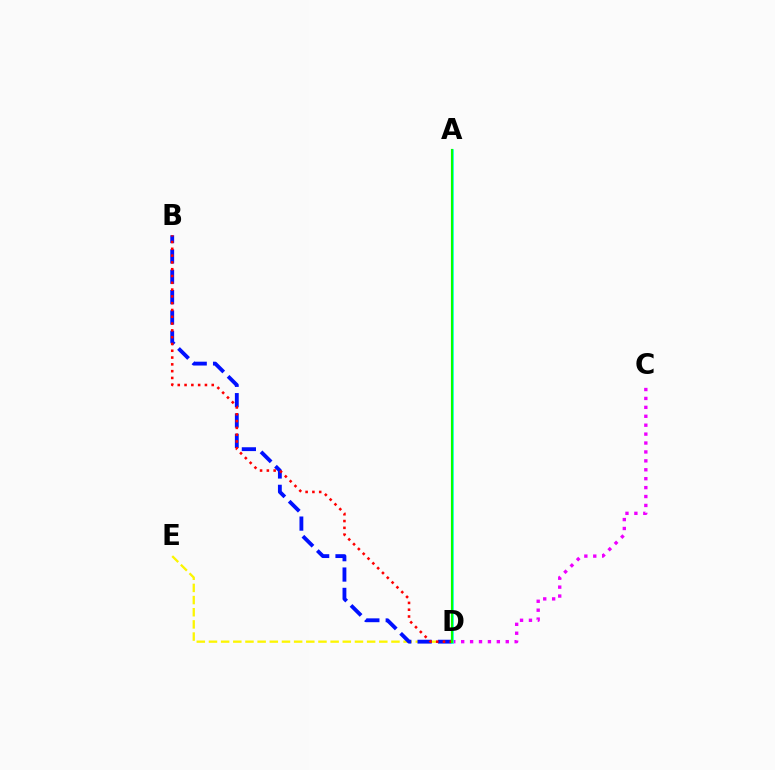{('D', 'E'): [{'color': '#fcf500', 'line_style': 'dashed', 'thickness': 1.65}], ('C', 'D'): [{'color': '#ee00ff', 'line_style': 'dotted', 'thickness': 2.42}], ('B', 'D'): [{'color': '#0010ff', 'line_style': 'dashed', 'thickness': 2.77}, {'color': '#ff0000', 'line_style': 'dotted', 'thickness': 1.85}], ('A', 'D'): [{'color': '#00fff6', 'line_style': 'solid', 'thickness': 1.92}, {'color': '#08ff00', 'line_style': 'solid', 'thickness': 1.55}]}